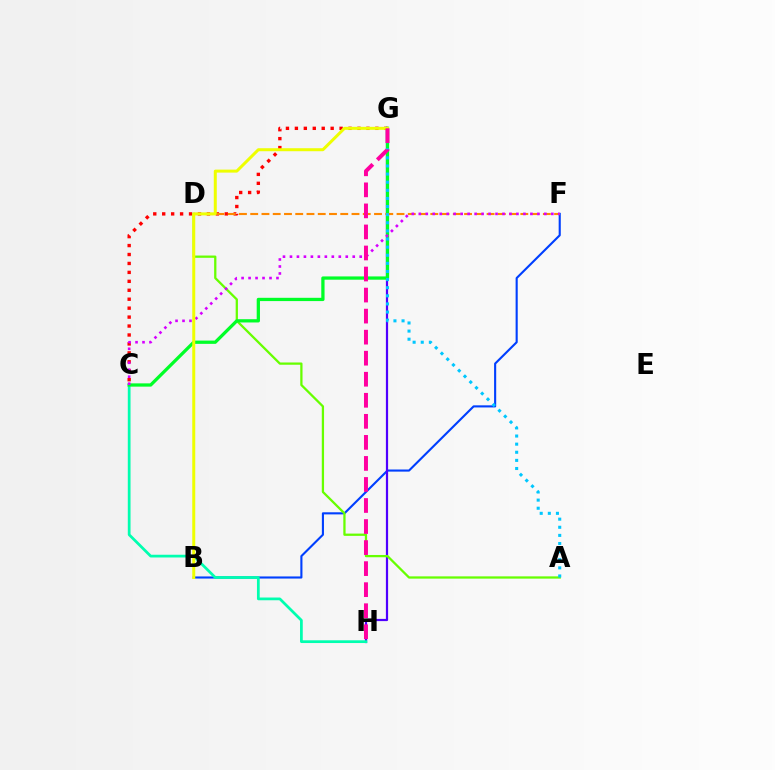{('B', 'F'): [{'color': '#003fff', 'line_style': 'solid', 'thickness': 1.52}], ('G', 'H'): [{'color': '#4f00ff', 'line_style': 'solid', 'thickness': 1.59}, {'color': '#ff00a0', 'line_style': 'dashed', 'thickness': 2.86}], ('C', 'H'): [{'color': '#00ffaf', 'line_style': 'solid', 'thickness': 1.97}], ('C', 'G'): [{'color': '#ff0000', 'line_style': 'dotted', 'thickness': 2.43}, {'color': '#00ff27', 'line_style': 'solid', 'thickness': 2.35}], ('A', 'D'): [{'color': '#66ff00', 'line_style': 'solid', 'thickness': 1.64}], ('D', 'F'): [{'color': '#ff8800', 'line_style': 'dashed', 'thickness': 1.53}], ('A', 'G'): [{'color': '#00c7ff', 'line_style': 'dotted', 'thickness': 2.2}], ('C', 'F'): [{'color': '#d600ff', 'line_style': 'dotted', 'thickness': 1.9}], ('B', 'G'): [{'color': '#eeff00', 'line_style': 'solid', 'thickness': 2.16}]}